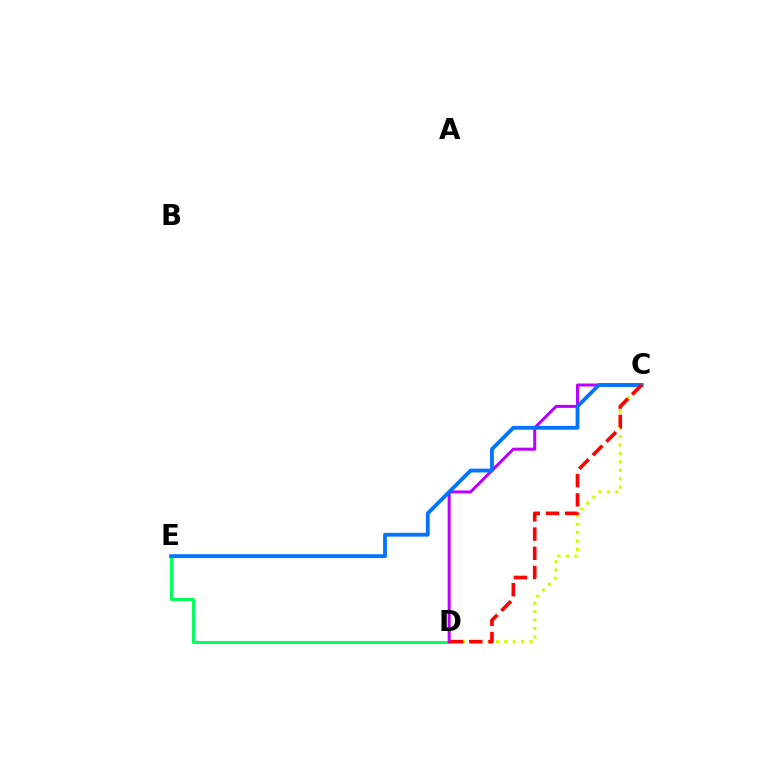{('C', 'D'): [{'color': '#d1ff00', 'line_style': 'dotted', 'thickness': 2.29}, {'color': '#b900ff', 'line_style': 'solid', 'thickness': 2.17}, {'color': '#ff0000', 'line_style': 'dashed', 'thickness': 2.61}], ('D', 'E'): [{'color': '#00ff5c', 'line_style': 'solid', 'thickness': 2.14}], ('C', 'E'): [{'color': '#0074ff', 'line_style': 'solid', 'thickness': 2.74}]}